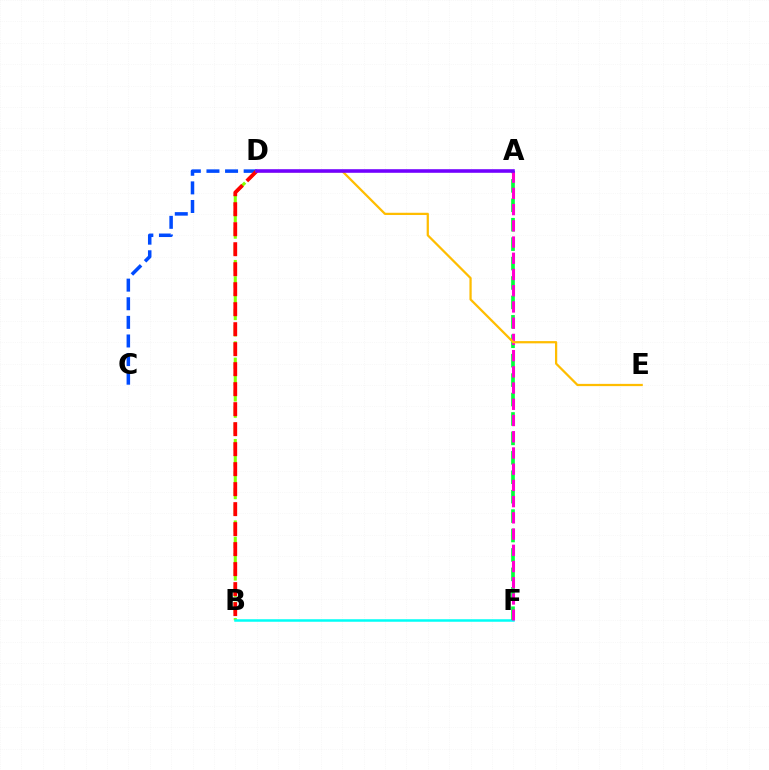{('B', 'D'): [{'color': '#84ff00', 'line_style': 'dashed', 'thickness': 2.21}, {'color': '#ff0000', 'line_style': 'dashed', 'thickness': 2.72}], ('B', 'F'): [{'color': '#00fff6', 'line_style': 'solid', 'thickness': 1.8}], ('C', 'D'): [{'color': '#004bff', 'line_style': 'dashed', 'thickness': 2.53}], ('A', 'F'): [{'color': '#00ff39', 'line_style': 'dashed', 'thickness': 2.64}, {'color': '#ff00cf', 'line_style': 'dashed', 'thickness': 2.2}], ('D', 'E'): [{'color': '#ffbd00', 'line_style': 'solid', 'thickness': 1.62}], ('A', 'D'): [{'color': '#7200ff', 'line_style': 'solid', 'thickness': 2.57}]}